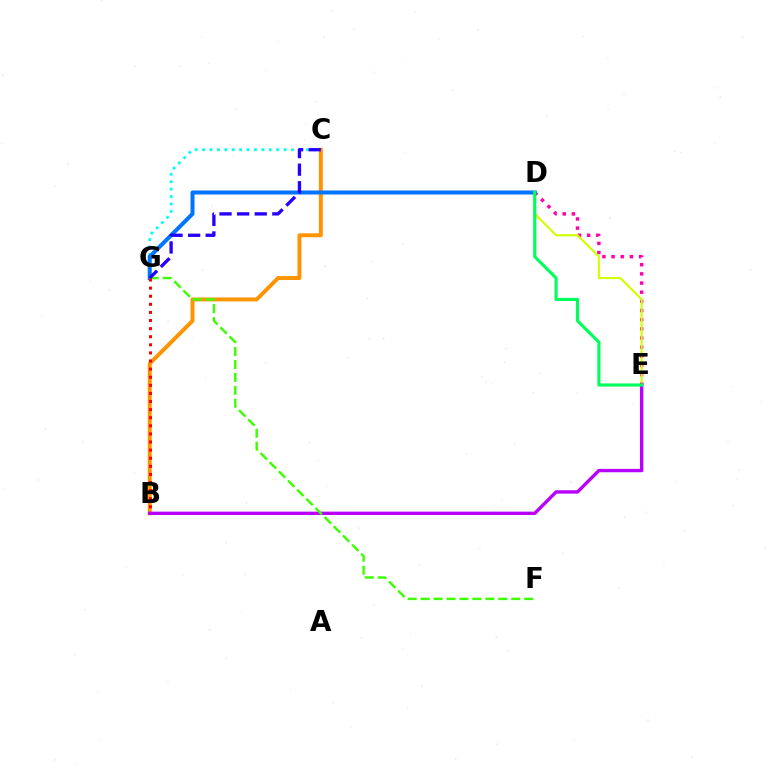{('C', 'G'): [{'color': '#00fff6', 'line_style': 'dotted', 'thickness': 2.01}, {'color': '#2500ff', 'line_style': 'dashed', 'thickness': 2.39}], ('B', 'C'): [{'color': '#ff9400', 'line_style': 'solid', 'thickness': 2.84}], ('D', 'E'): [{'color': '#ff00ac', 'line_style': 'dotted', 'thickness': 2.49}, {'color': '#d1ff00', 'line_style': 'solid', 'thickness': 1.54}, {'color': '#00ff5c', 'line_style': 'solid', 'thickness': 2.25}], ('B', 'E'): [{'color': '#b900ff', 'line_style': 'solid', 'thickness': 2.43}], ('D', 'G'): [{'color': '#0074ff', 'line_style': 'solid', 'thickness': 2.9}], ('F', 'G'): [{'color': '#3dff00', 'line_style': 'dashed', 'thickness': 1.76}], ('B', 'G'): [{'color': '#ff0000', 'line_style': 'dotted', 'thickness': 2.2}]}